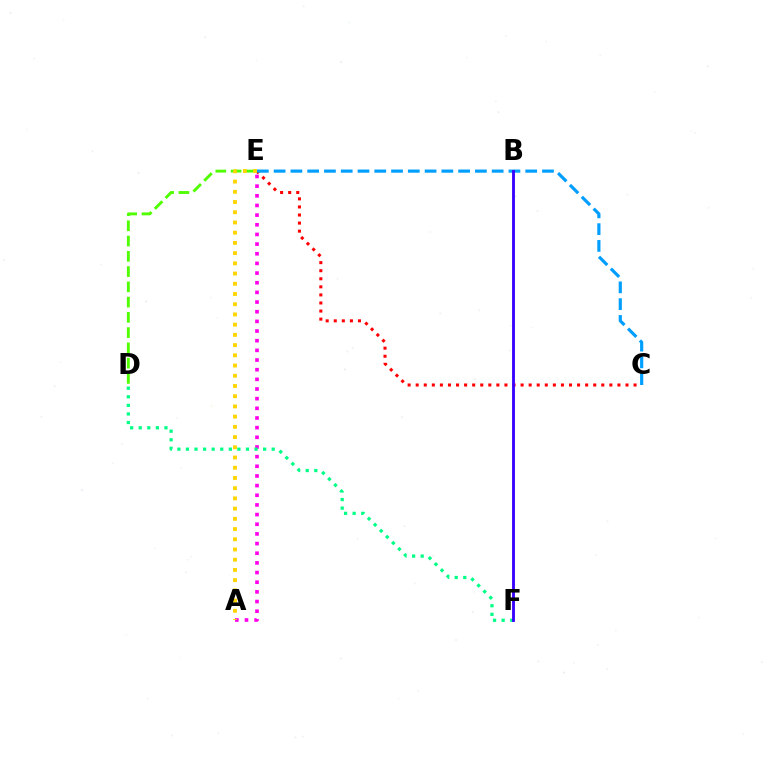{('D', 'E'): [{'color': '#4fff00', 'line_style': 'dashed', 'thickness': 2.07}], ('C', 'E'): [{'color': '#ff0000', 'line_style': 'dotted', 'thickness': 2.19}, {'color': '#009eff', 'line_style': 'dashed', 'thickness': 2.28}], ('A', 'E'): [{'color': '#ff00ed', 'line_style': 'dotted', 'thickness': 2.62}, {'color': '#ffd500', 'line_style': 'dotted', 'thickness': 2.78}], ('D', 'F'): [{'color': '#00ff86', 'line_style': 'dotted', 'thickness': 2.33}], ('B', 'F'): [{'color': '#3700ff', 'line_style': 'solid', 'thickness': 2.05}]}